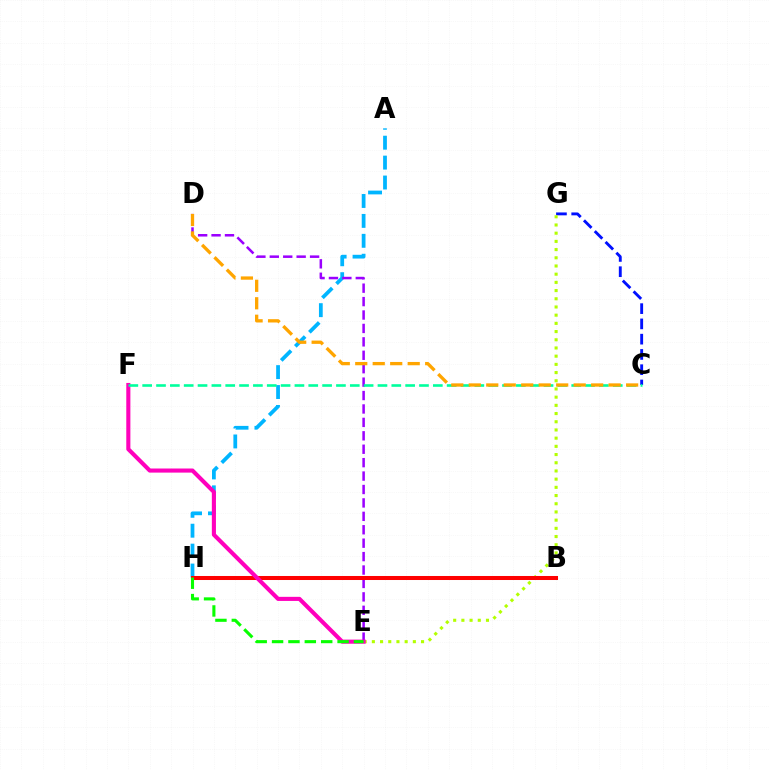{('C', 'G'): [{'color': '#0010ff', 'line_style': 'dashed', 'thickness': 2.07}], ('A', 'H'): [{'color': '#00b5ff', 'line_style': 'dashed', 'thickness': 2.71}], ('E', 'G'): [{'color': '#b3ff00', 'line_style': 'dotted', 'thickness': 2.23}], ('D', 'E'): [{'color': '#9b00ff', 'line_style': 'dashed', 'thickness': 1.82}], ('B', 'H'): [{'color': '#ff0000', 'line_style': 'solid', 'thickness': 2.9}], ('E', 'F'): [{'color': '#ff00bd', 'line_style': 'solid', 'thickness': 2.95}], ('C', 'F'): [{'color': '#00ff9d', 'line_style': 'dashed', 'thickness': 1.88}], ('E', 'H'): [{'color': '#08ff00', 'line_style': 'dashed', 'thickness': 2.22}], ('C', 'D'): [{'color': '#ffa500', 'line_style': 'dashed', 'thickness': 2.38}]}